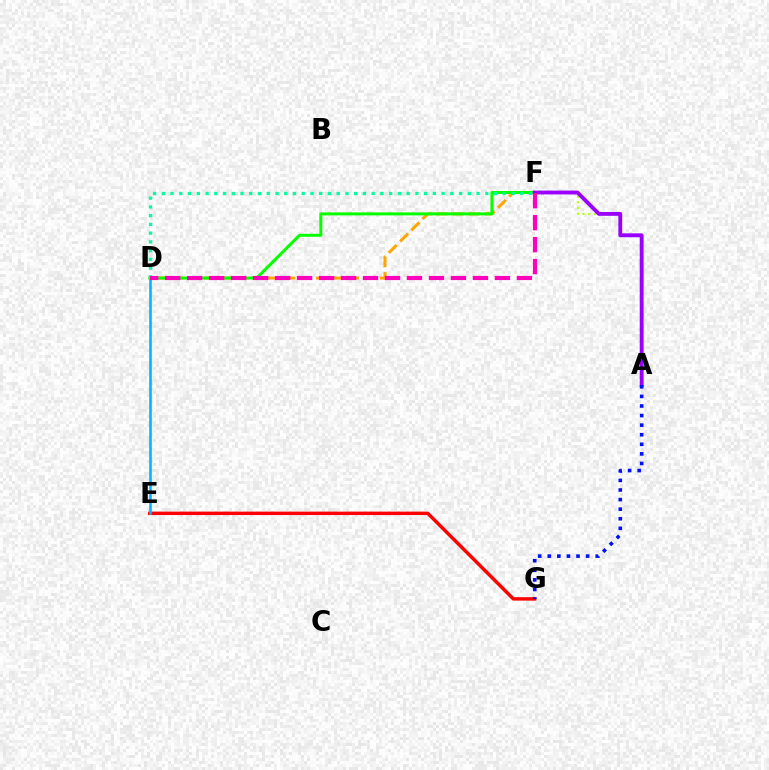{('E', 'G'): [{'color': '#ff0000', 'line_style': 'solid', 'thickness': 2.48}], ('D', 'E'): [{'color': '#00b5ff', 'line_style': 'solid', 'thickness': 1.86}], ('A', 'F'): [{'color': '#b3ff00', 'line_style': 'dotted', 'thickness': 1.55}, {'color': '#9b00ff', 'line_style': 'solid', 'thickness': 2.78}], ('D', 'F'): [{'color': '#ffa500', 'line_style': 'dashed', 'thickness': 2.17}, {'color': '#08ff00', 'line_style': 'solid', 'thickness': 2.16}, {'color': '#00ff9d', 'line_style': 'dotted', 'thickness': 2.38}, {'color': '#ff00bd', 'line_style': 'dashed', 'thickness': 2.99}], ('A', 'G'): [{'color': '#0010ff', 'line_style': 'dotted', 'thickness': 2.6}]}